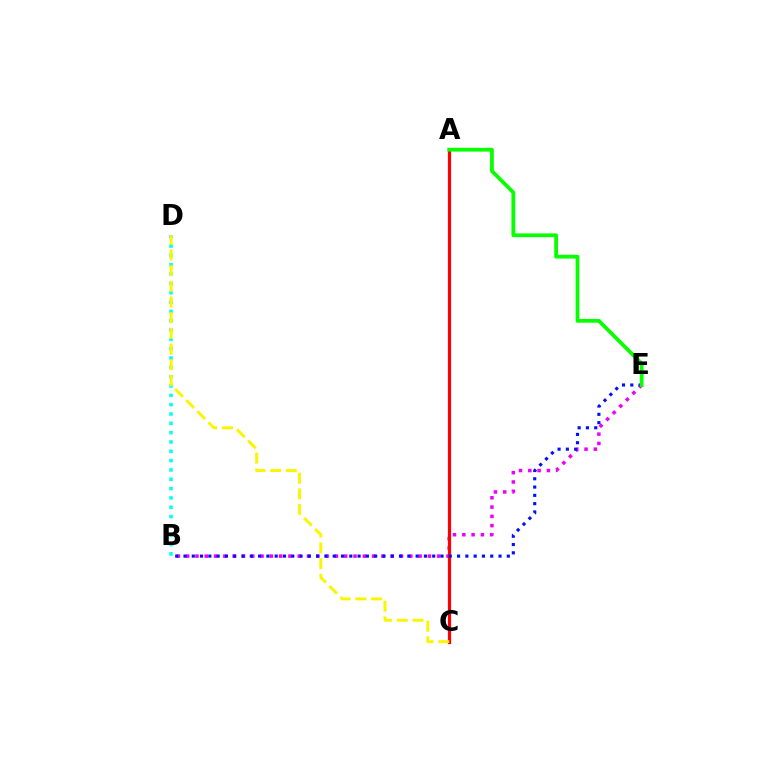{('B', 'E'): [{'color': '#ee00ff', 'line_style': 'dotted', 'thickness': 2.53}, {'color': '#0010ff', 'line_style': 'dotted', 'thickness': 2.25}], ('A', 'C'): [{'color': '#ff0000', 'line_style': 'solid', 'thickness': 2.31}], ('B', 'D'): [{'color': '#00fff6', 'line_style': 'dotted', 'thickness': 2.53}], ('C', 'D'): [{'color': '#fcf500', 'line_style': 'dashed', 'thickness': 2.13}], ('A', 'E'): [{'color': '#08ff00', 'line_style': 'solid', 'thickness': 2.71}]}